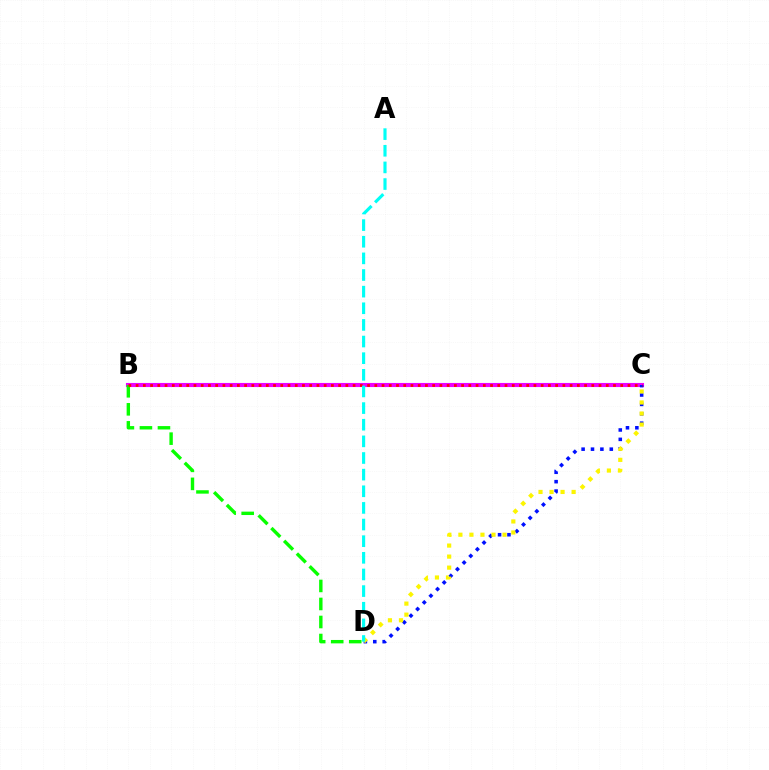{('B', 'C'): [{'color': '#ee00ff', 'line_style': 'solid', 'thickness': 2.96}, {'color': '#ff0000', 'line_style': 'dotted', 'thickness': 1.97}], ('C', 'D'): [{'color': '#0010ff', 'line_style': 'dotted', 'thickness': 2.55}, {'color': '#fcf500', 'line_style': 'dotted', 'thickness': 3.0}], ('B', 'D'): [{'color': '#08ff00', 'line_style': 'dashed', 'thickness': 2.45}], ('A', 'D'): [{'color': '#00fff6', 'line_style': 'dashed', 'thickness': 2.26}]}